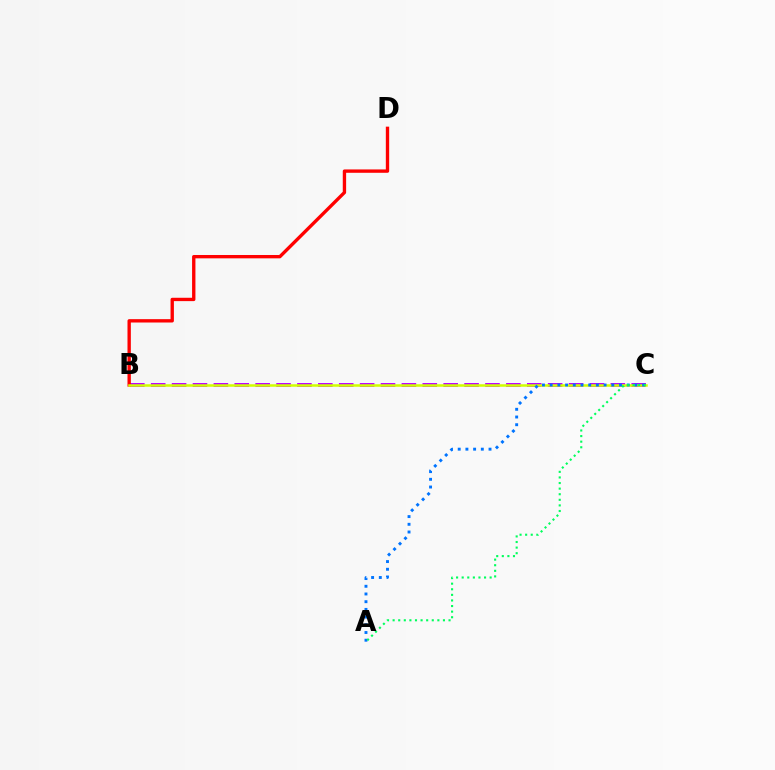{('B', 'C'): [{'color': '#b900ff', 'line_style': 'dashed', 'thickness': 2.84}, {'color': '#d1ff00', 'line_style': 'solid', 'thickness': 1.8}], ('B', 'D'): [{'color': '#ff0000', 'line_style': 'solid', 'thickness': 2.41}], ('A', 'C'): [{'color': '#0074ff', 'line_style': 'dotted', 'thickness': 2.09}, {'color': '#00ff5c', 'line_style': 'dotted', 'thickness': 1.52}]}